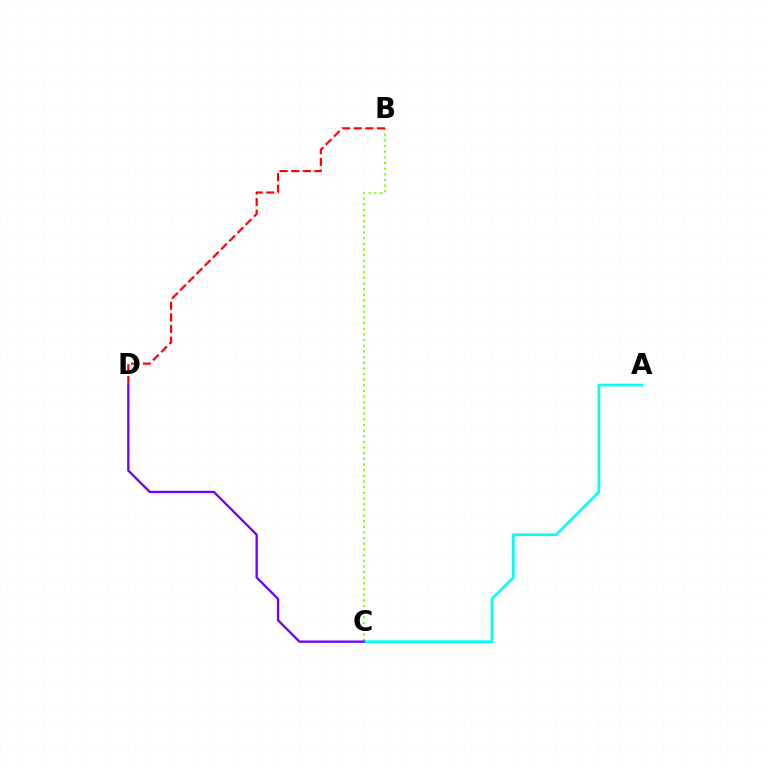{('A', 'C'): [{'color': '#00fff6', 'line_style': 'solid', 'thickness': 1.9}], ('B', 'C'): [{'color': '#84ff00', 'line_style': 'dotted', 'thickness': 1.54}], ('B', 'D'): [{'color': '#ff0000', 'line_style': 'dashed', 'thickness': 1.58}], ('C', 'D'): [{'color': '#7200ff', 'line_style': 'solid', 'thickness': 1.68}]}